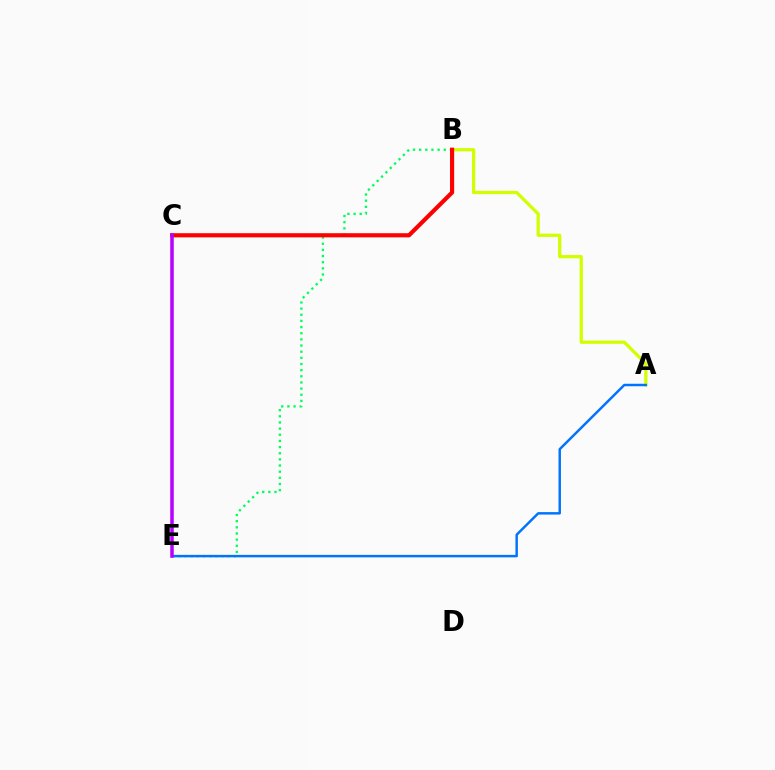{('A', 'B'): [{'color': '#d1ff00', 'line_style': 'solid', 'thickness': 2.35}], ('B', 'E'): [{'color': '#00ff5c', 'line_style': 'dotted', 'thickness': 1.67}], ('B', 'C'): [{'color': '#ff0000', 'line_style': 'solid', 'thickness': 2.98}], ('A', 'E'): [{'color': '#0074ff', 'line_style': 'solid', 'thickness': 1.77}], ('C', 'E'): [{'color': '#b900ff', 'line_style': 'solid', 'thickness': 2.53}]}